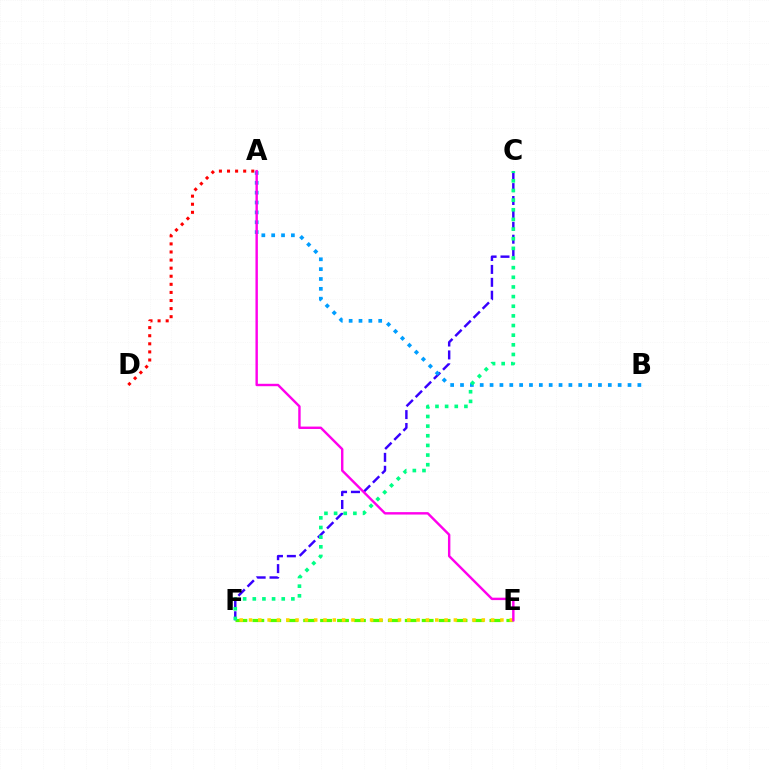{('E', 'F'): [{'color': '#4fff00', 'line_style': 'dashed', 'thickness': 2.3}, {'color': '#ffd500', 'line_style': 'dotted', 'thickness': 2.53}], ('A', 'D'): [{'color': '#ff0000', 'line_style': 'dotted', 'thickness': 2.2}], ('C', 'F'): [{'color': '#3700ff', 'line_style': 'dashed', 'thickness': 1.75}, {'color': '#00ff86', 'line_style': 'dotted', 'thickness': 2.62}], ('A', 'B'): [{'color': '#009eff', 'line_style': 'dotted', 'thickness': 2.68}], ('A', 'E'): [{'color': '#ff00ed', 'line_style': 'solid', 'thickness': 1.74}]}